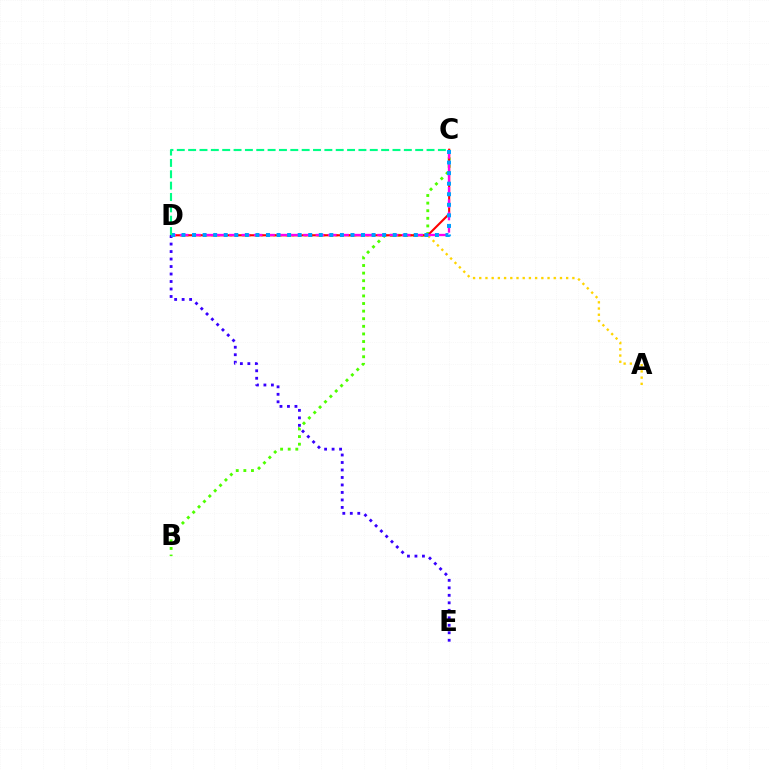{('B', 'C'): [{'color': '#4fff00', 'line_style': 'dotted', 'thickness': 2.07}], ('A', 'D'): [{'color': '#ffd500', 'line_style': 'dotted', 'thickness': 1.69}], ('C', 'D'): [{'color': '#ff0000', 'line_style': 'solid', 'thickness': 1.52}, {'color': '#ff00ed', 'line_style': 'dashed', 'thickness': 1.68}, {'color': '#009eff', 'line_style': 'dotted', 'thickness': 2.87}, {'color': '#00ff86', 'line_style': 'dashed', 'thickness': 1.54}], ('D', 'E'): [{'color': '#3700ff', 'line_style': 'dotted', 'thickness': 2.03}]}